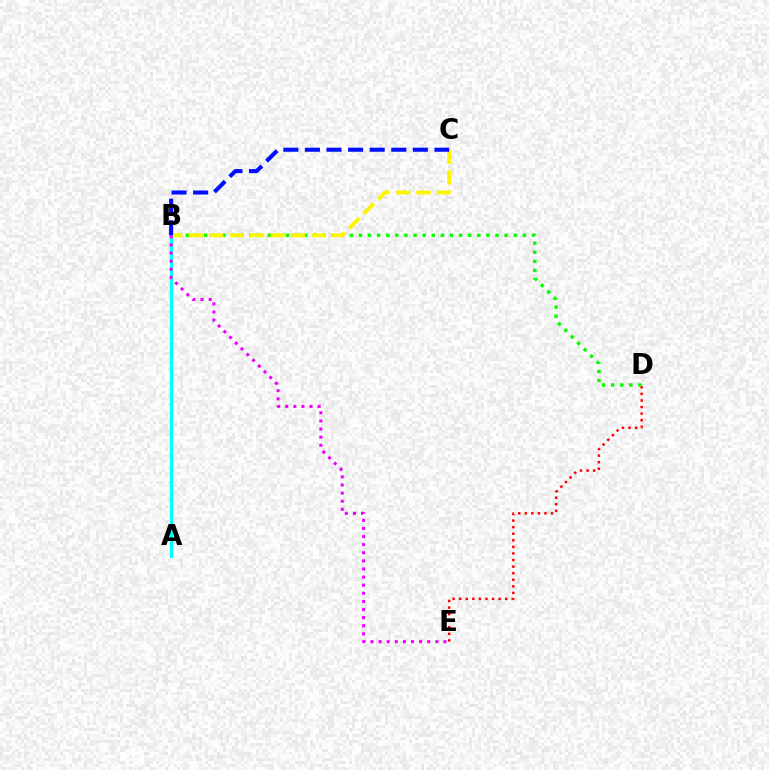{('B', 'D'): [{'color': '#08ff00', 'line_style': 'dotted', 'thickness': 2.47}], ('B', 'C'): [{'color': '#fcf500', 'line_style': 'dashed', 'thickness': 2.78}, {'color': '#0010ff', 'line_style': 'dashed', 'thickness': 2.93}], ('A', 'B'): [{'color': '#00fff6', 'line_style': 'solid', 'thickness': 2.24}], ('D', 'E'): [{'color': '#ff0000', 'line_style': 'dotted', 'thickness': 1.79}], ('B', 'E'): [{'color': '#ee00ff', 'line_style': 'dotted', 'thickness': 2.2}]}